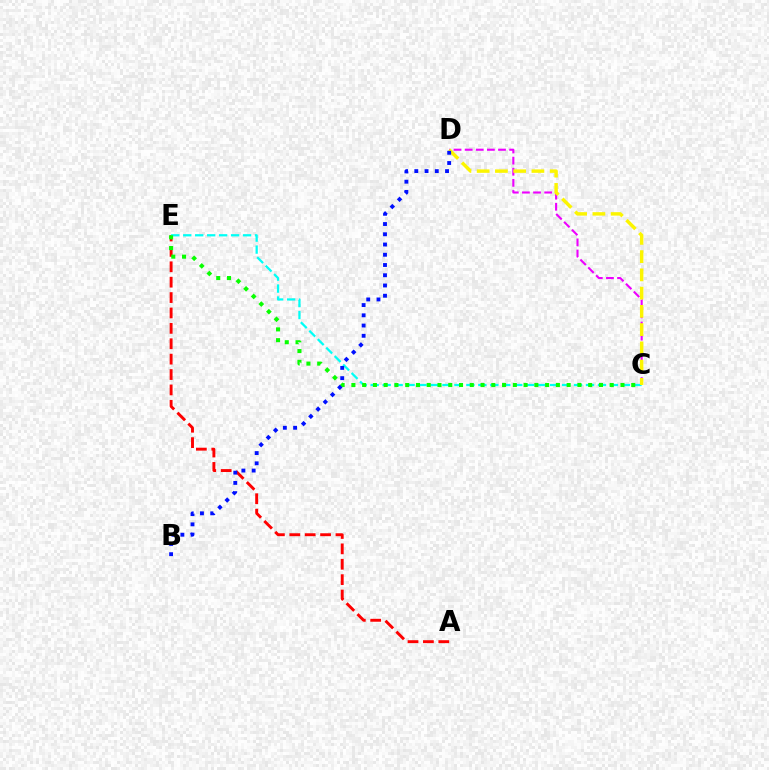{('A', 'E'): [{'color': '#ff0000', 'line_style': 'dashed', 'thickness': 2.09}], ('C', 'E'): [{'color': '#00fff6', 'line_style': 'dashed', 'thickness': 1.62}, {'color': '#08ff00', 'line_style': 'dotted', 'thickness': 2.92}], ('C', 'D'): [{'color': '#ee00ff', 'line_style': 'dashed', 'thickness': 1.51}, {'color': '#fcf500', 'line_style': 'dashed', 'thickness': 2.48}], ('B', 'D'): [{'color': '#0010ff', 'line_style': 'dotted', 'thickness': 2.78}]}